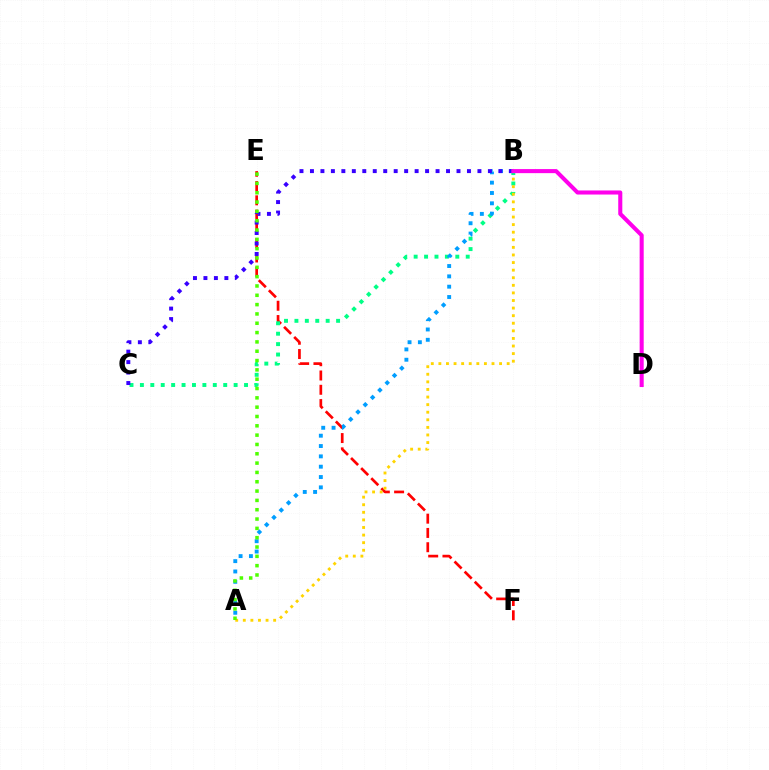{('E', 'F'): [{'color': '#ff0000', 'line_style': 'dashed', 'thickness': 1.94}], ('B', 'C'): [{'color': '#00ff86', 'line_style': 'dotted', 'thickness': 2.83}, {'color': '#3700ff', 'line_style': 'dotted', 'thickness': 2.84}], ('A', 'B'): [{'color': '#ffd500', 'line_style': 'dotted', 'thickness': 2.06}, {'color': '#009eff', 'line_style': 'dotted', 'thickness': 2.81}], ('B', 'D'): [{'color': '#ff00ed', 'line_style': 'solid', 'thickness': 2.93}], ('A', 'E'): [{'color': '#4fff00', 'line_style': 'dotted', 'thickness': 2.53}]}